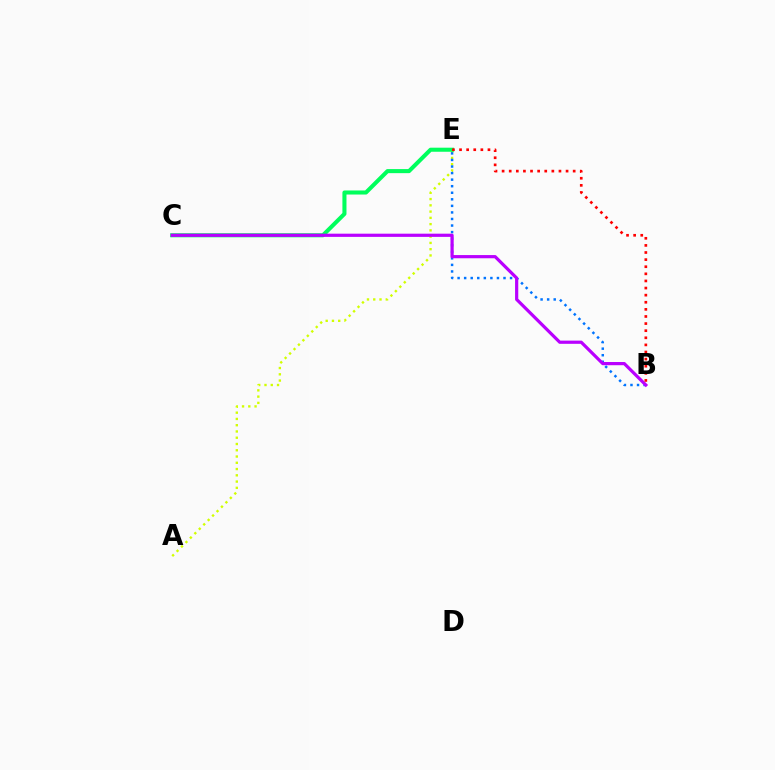{('A', 'E'): [{'color': '#d1ff00', 'line_style': 'dotted', 'thickness': 1.7}], ('C', 'E'): [{'color': '#00ff5c', 'line_style': 'solid', 'thickness': 2.93}], ('B', 'E'): [{'color': '#0074ff', 'line_style': 'dotted', 'thickness': 1.78}, {'color': '#ff0000', 'line_style': 'dotted', 'thickness': 1.93}], ('B', 'C'): [{'color': '#b900ff', 'line_style': 'solid', 'thickness': 2.3}]}